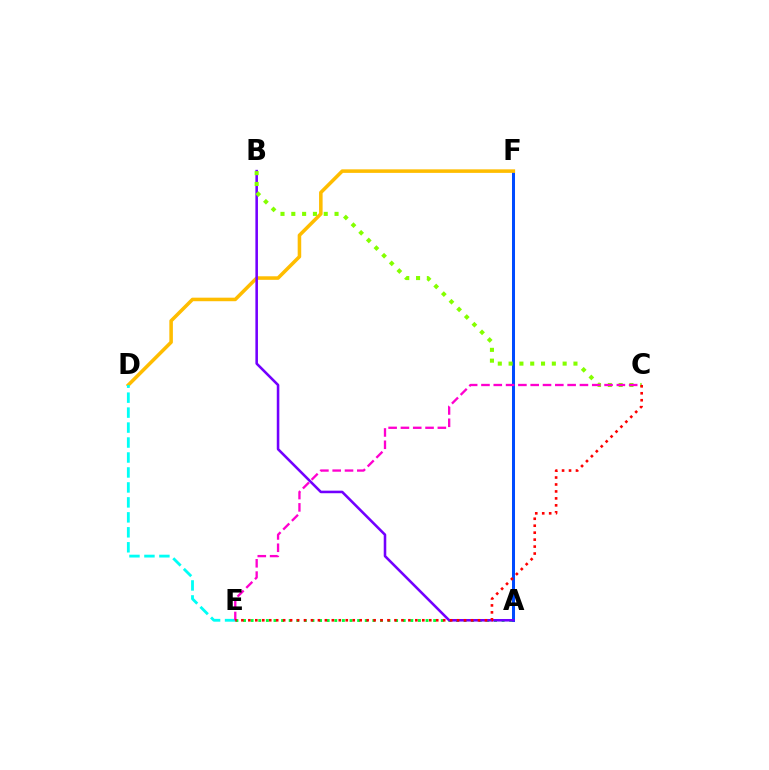{('A', 'F'): [{'color': '#004bff', 'line_style': 'solid', 'thickness': 2.17}], ('A', 'E'): [{'color': '#00ff39', 'line_style': 'dotted', 'thickness': 2.07}], ('D', 'F'): [{'color': '#ffbd00', 'line_style': 'solid', 'thickness': 2.55}], ('A', 'B'): [{'color': '#7200ff', 'line_style': 'solid', 'thickness': 1.85}], ('B', 'C'): [{'color': '#84ff00', 'line_style': 'dotted', 'thickness': 2.94}], ('D', 'E'): [{'color': '#00fff6', 'line_style': 'dashed', 'thickness': 2.03}], ('C', 'E'): [{'color': '#ff00cf', 'line_style': 'dashed', 'thickness': 1.67}, {'color': '#ff0000', 'line_style': 'dotted', 'thickness': 1.89}]}